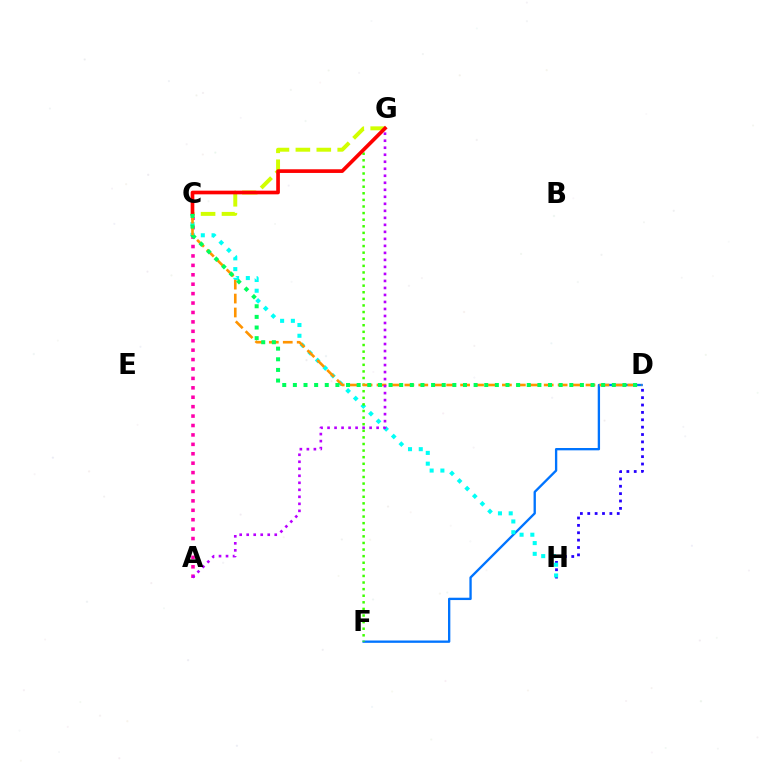{('D', 'F'): [{'color': '#0074ff', 'line_style': 'solid', 'thickness': 1.68}], ('D', 'H'): [{'color': '#2500ff', 'line_style': 'dotted', 'thickness': 2.0}], ('A', 'C'): [{'color': '#ff00ac', 'line_style': 'dotted', 'thickness': 2.56}], ('C', 'G'): [{'color': '#d1ff00', 'line_style': 'dashed', 'thickness': 2.84}, {'color': '#ff0000', 'line_style': 'solid', 'thickness': 2.64}], ('C', 'H'): [{'color': '#00fff6', 'line_style': 'dotted', 'thickness': 2.92}], ('F', 'G'): [{'color': '#3dff00', 'line_style': 'dotted', 'thickness': 1.79}], ('C', 'D'): [{'color': '#ff9400', 'line_style': 'dashed', 'thickness': 1.89}, {'color': '#00ff5c', 'line_style': 'dotted', 'thickness': 2.89}], ('A', 'G'): [{'color': '#b900ff', 'line_style': 'dotted', 'thickness': 1.9}]}